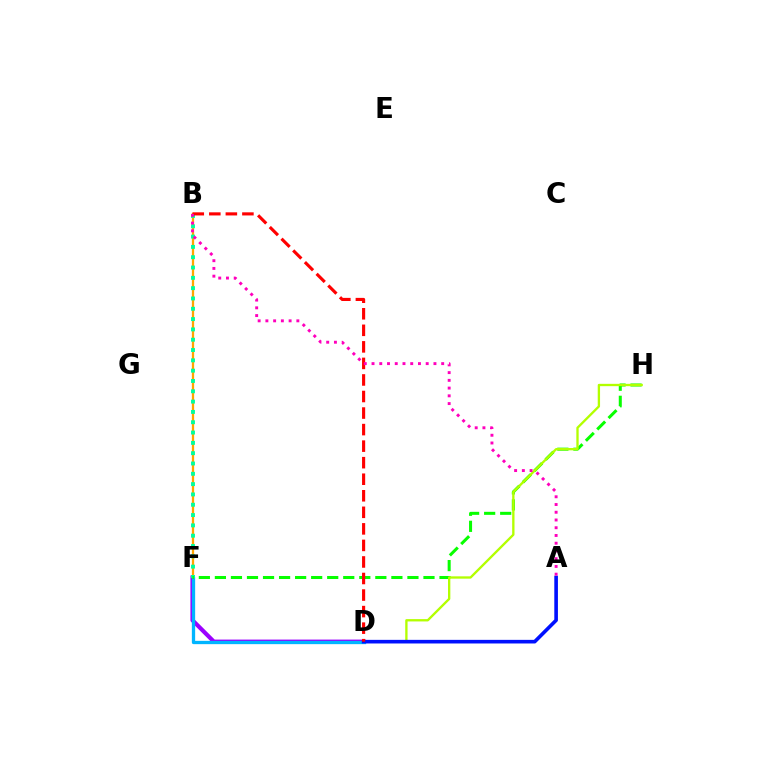{('B', 'F'): [{'color': '#ffa500', 'line_style': 'solid', 'thickness': 1.64}, {'color': '#00ff9d', 'line_style': 'dotted', 'thickness': 2.8}], ('D', 'F'): [{'color': '#9b00ff', 'line_style': 'solid', 'thickness': 2.99}, {'color': '#00b5ff', 'line_style': 'solid', 'thickness': 2.37}], ('F', 'H'): [{'color': '#08ff00', 'line_style': 'dashed', 'thickness': 2.18}], ('D', 'H'): [{'color': '#b3ff00', 'line_style': 'solid', 'thickness': 1.68}], ('A', 'D'): [{'color': '#0010ff', 'line_style': 'solid', 'thickness': 2.61}], ('B', 'D'): [{'color': '#ff0000', 'line_style': 'dashed', 'thickness': 2.25}], ('A', 'B'): [{'color': '#ff00bd', 'line_style': 'dotted', 'thickness': 2.1}]}